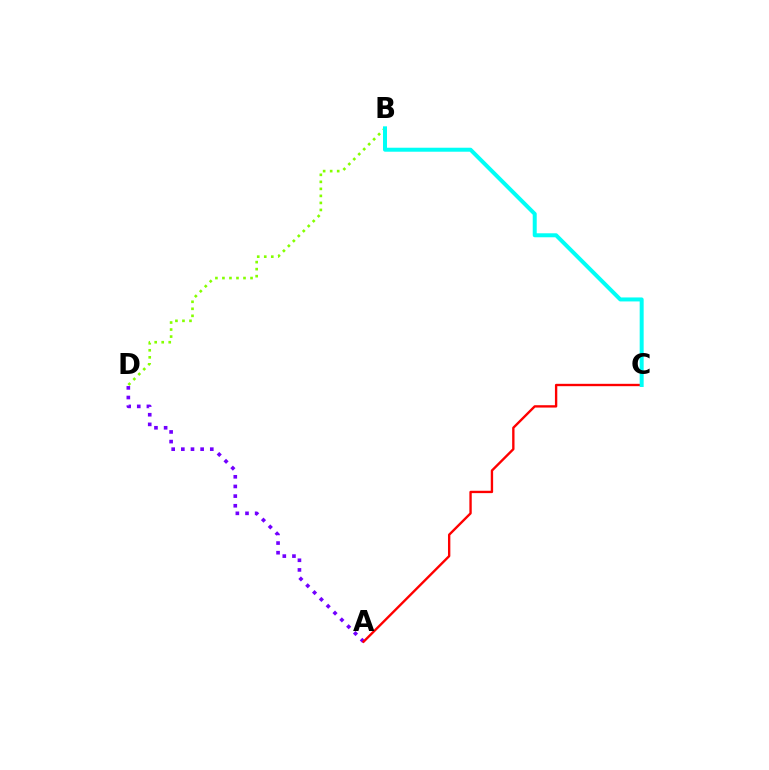{('A', 'D'): [{'color': '#7200ff', 'line_style': 'dotted', 'thickness': 2.62}], ('B', 'D'): [{'color': '#84ff00', 'line_style': 'dotted', 'thickness': 1.91}], ('A', 'C'): [{'color': '#ff0000', 'line_style': 'solid', 'thickness': 1.7}], ('B', 'C'): [{'color': '#00fff6', 'line_style': 'solid', 'thickness': 2.87}]}